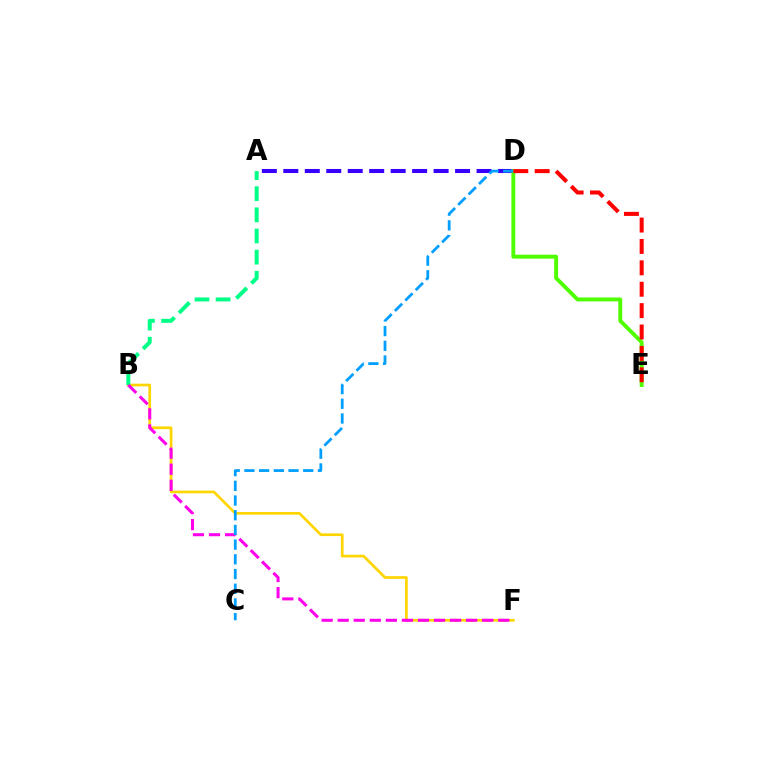{('B', 'F'): [{'color': '#ffd500', 'line_style': 'solid', 'thickness': 1.94}, {'color': '#ff00ed', 'line_style': 'dashed', 'thickness': 2.18}], ('A', 'B'): [{'color': '#00ff86', 'line_style': 'dashed', 'thickness': 2.87}], ('A', 'D'): [{'color': '#3700ff', 'line_style': 'dashed', 'thickness': 2.92}], ('D', 'E'): [{'color': '#4fff00', 'line_style': 'solid', 'thickness': 2.81}, {'color': '#ff0000', 'line_style': 'dashed', 'thickness': 2.91}], ('C', 'D'): [{'color': '#009eff', 'line_style': 'dashed', 'thickness': 2.0}]}